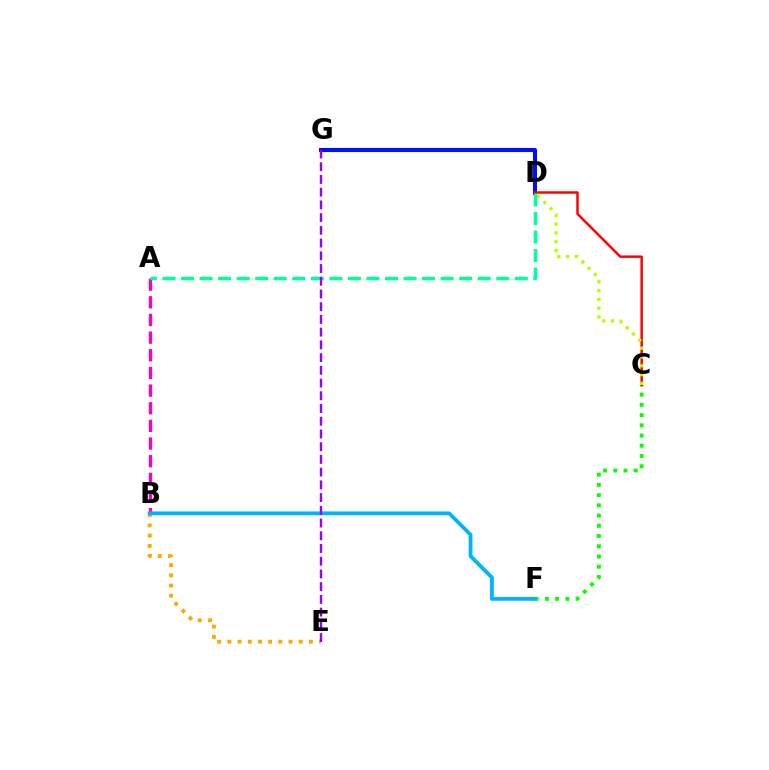{('C', 'F'): [{'color': '#08ff00', 'line_style': 'dotted', 'thickness': 2.78}], ('A', 'B'): [{'color': '#ff00bd', 'line_style': 'dashed', 'thickness': 2.4}], ('B', 'E'): [{'color': '#ffa500', 'line_style': 'dotted', 'thickness': 2.77}], ('D', 'G'): [{'color': '#0010ff', 'line_style': 'solid', 'thickness': 2.93}], ('B', 'F'): [{'color': '#00b5ff', 'line_style': 'solid', 'thickness': 2.73}], ('C', 'D'): [{'color': '#ff0000', 'line_style': 'solid', 'thickness': 1.77}, {'color': '#b3ff00', 'line_style': 'dotted', 'thickness': 2.39}], ('A', 'D'): [{'color': '#00ff9d', 'line_style': 'dashed', 'thickness': 2.52}], ('E', 'G'): [{'color': '#9b00ff', 'line_style': 'dashed', 'thickness': 1.73}]}